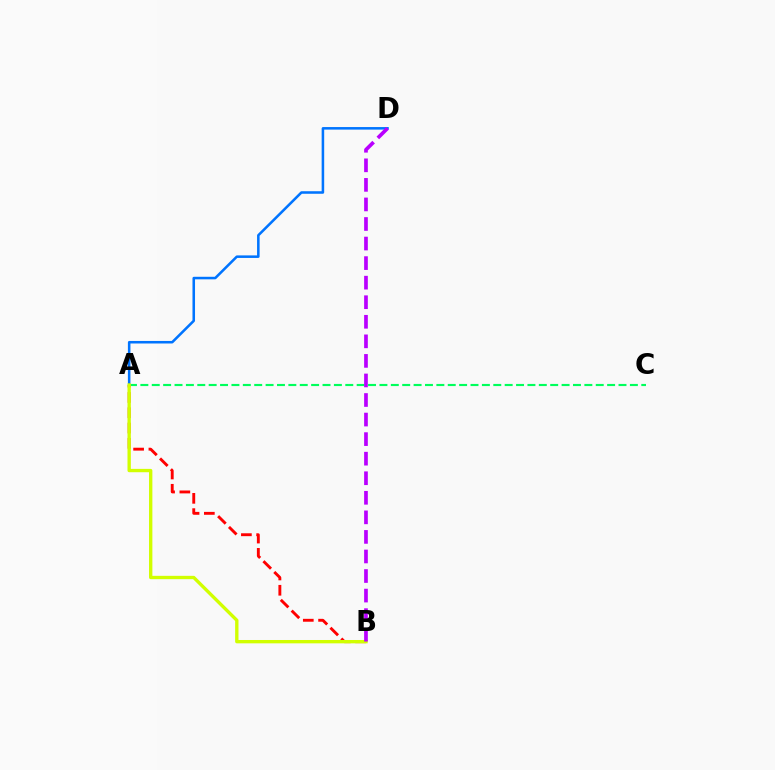{('A', 'C'): [{'color': '#00ff5c', 'line_style': 'dashed', 'thickness': 1.55}], ('A', 'B'): [{'color': '#ff0000', 'line_style': 'dashed', 'thickness': 2.08}, {'color': '#d1ff00', 'line_style': 'solid', 'thickness': 2.41}], ('A', 'D'): [{'color': '#0074ff', 'line_style': 'solid', 'thickness': 1.83}], ('B', 'D'): [{'color': '#b900ff', 'line_style': 'dashed', 'thickness': 2.66}]}